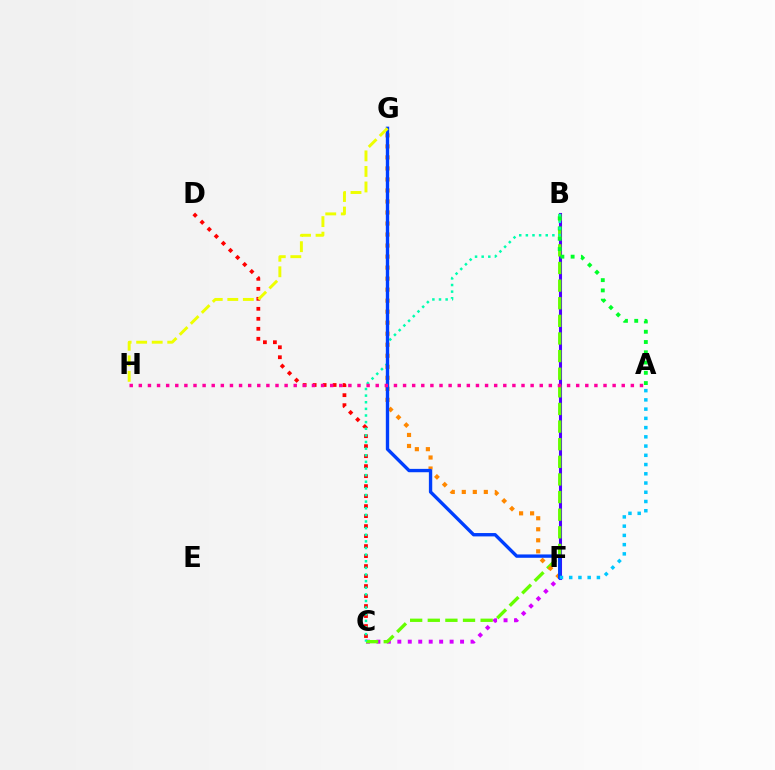{('C', 'F'): [{'color': '#d600ff', 'line_style': 'dotted', 'thickness': 2.84}], ('B', 'F'): [{'color': '#4f00ff', 'line_style': 'solid', 'thickness': 2.21}], ('B', 'C'): [{'color': '#66ff00', 'line_style': 'dashed', 'thickness': 2.39}, {'color': '#00ffaf', 'line_style': 'dotted', 'thickness': 1.8}], ('C', 'D'): [{'color': '#ff0000', 'line_style': 'dotted', 'thickness': 2.72}], ('F', 'G'): [{'color': '#ff8800', 'line_style': 'dotted', 'thickness': 2.99}, {'color': '#003fff', 'line_style': 'solid', 'thickness': 2.42}], ('A', 'B'): [{'color': '#00ff27', 'line_style': 'dotted', 'thickness': 2.79}], ('A', 'H'): [{'color': '#ff00a0', 'line_style': 'dotted', 'thickness': 2.48}], ('A', 'F'): [{'color': '#00c7ff', 'line_style': 'dotted', 'thickness': 2.51}], ('G', 'H'): [{'color': '#eeff00', 'line_style': 'dashed', 'thickness': 2.11}]}